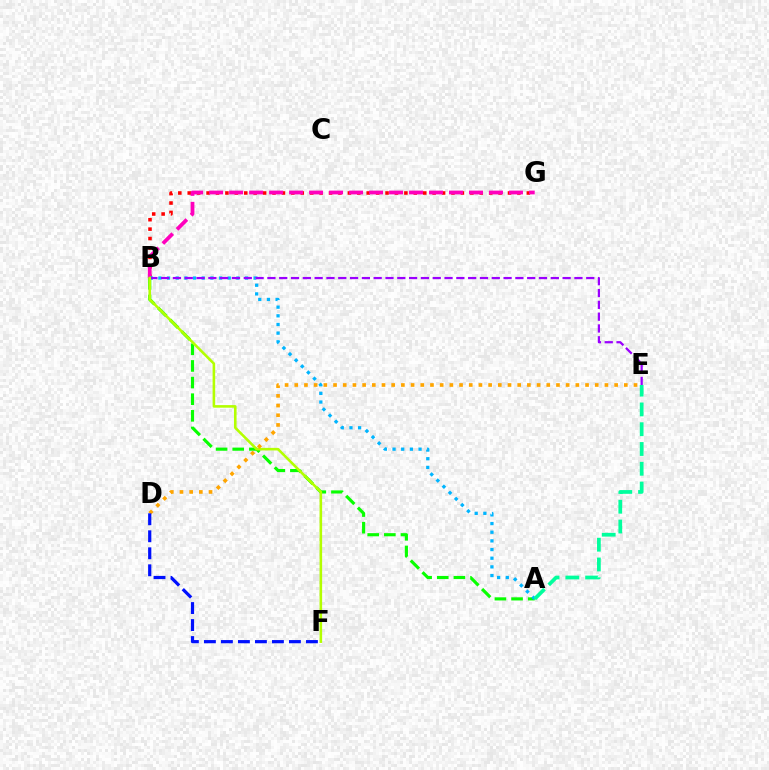{('B', 'G'): [{'color': '#ff0000', 'line_style': 'dotted', 'thickness': 2.56}, {'color': '#ff00bd', 'line_style': 'dashed', 'thickness': 2.72}], ('A', 'B'): [{'color': '#08ff00', 'line_style': 'dashed', 'thickness': 2.26}, {'color': '#00b5ff', 'line_style': 'dotted', 'thickness': 2.35}], ('B', 'E'): [{'color': '#9b00ff', 'line_style': 'dashed', 'thickness': 1.6}], ('B', 'F'): [{'color': '#b3ff00', 'line_style': 'solid', 'thickness': 1.86}], ('D', 'E'): [{'color': '#ffa500', 'line_style': 'dotted', 'thickness': 2.63}], ('D', 'F'): [{'color': '#0010ff', 'line_style': 'dashed', 'thickness': 2.31}], ('A', 'E'): [{'color': '#00ff9d', 'line_style': 'dashed', 'thickness': 2.69}]}